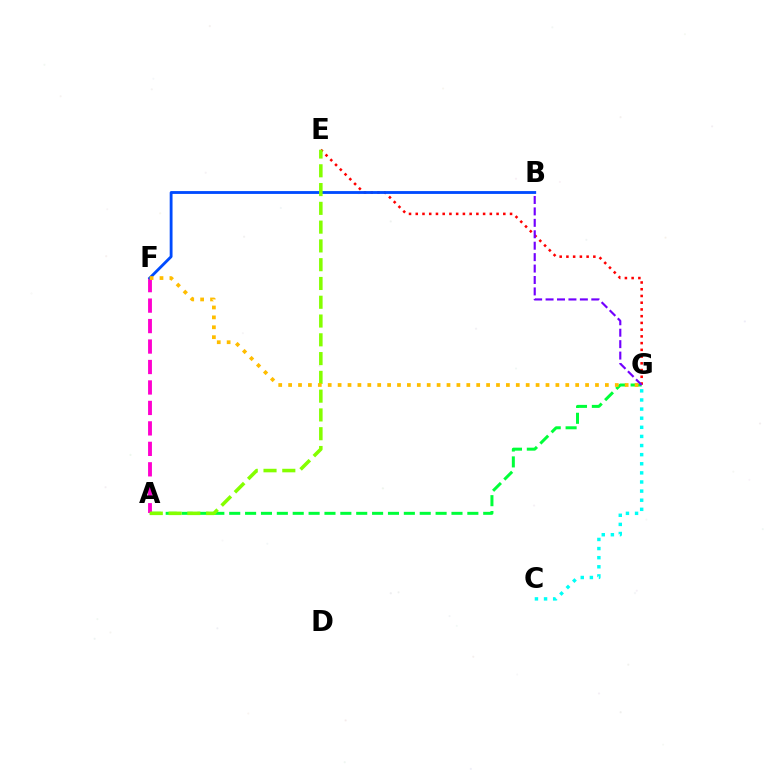{('A', 'G'): [{'color': '#00ff39', 'line_style': 'dashed', 'thickness': 2.16}], ('E', 'G'): [{'color': '#ff0000', 'line_style': 'dotted', 'thickness': 1.83}], ('A', 'F'): [{'color': '#ff00cf', 'line_style': 'dashed', 'thickness': 2.78}], ('B', 'F'): [{'color': '#004bff', 'line_style': 'solid', 'thickness': 2.04}], ('B', 'G'): [{'color': '#7200ff', 'line_style': 'dashed', 'thickness': 1.55}], ('A', 'E'): [{'color': '#84ff00', 'line_style': 'dashed', 'thickness': 2.55}], ('C', 'G'): [{'color': '#00fff6', 'line_style': 'dotted', 'thickness': 2.48}], ('F', 'G'): [{'color': '#ffbd00', 'line_style': 'dotted', 'thickness': 2.69}]}